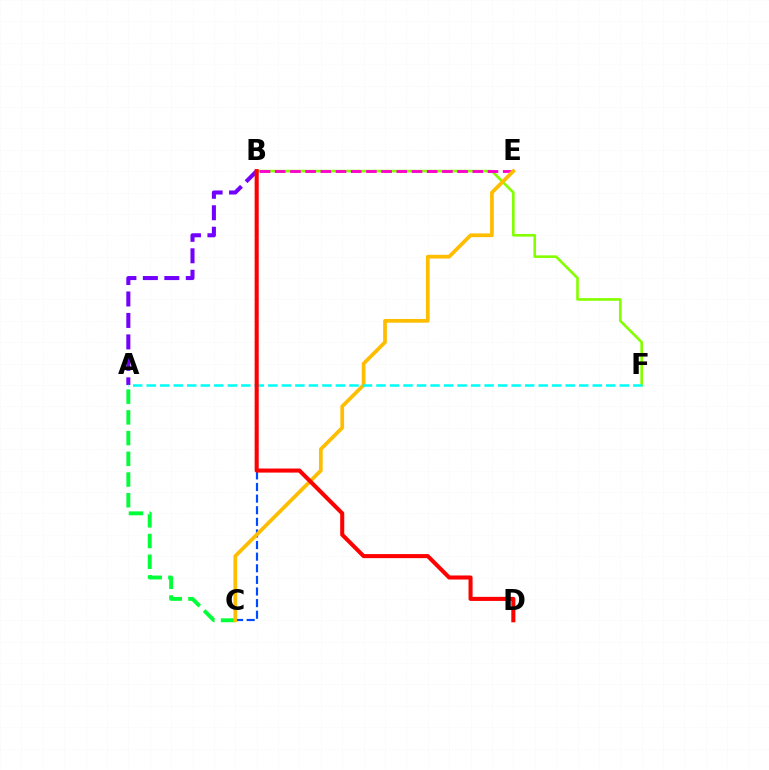{('B', 'F'): [{'color': '#84ff00', 'line_style': 'solid', 'thickness': 1.91}], ('B', 'C'): [{'color': '#004bff', 'line_style': 'dashed', 'thickness': 1.58}], ('A', 'B'): [{'color': '#7200ff', 'line_style': 'dashed', 'thickness': 2.92}], ('A', 'C'): [{'color': '#00ff39', 'line_style': 'dashed', 'thickness': 2.81}], ('B', 'E'): [{'color': '#ff00cf', 'line_style': 'dashed', 'thickness': 2.06}], ('C', 'E'): [{'color': '#ffbd00', 'line_style': 'solid', 'thickness': 2.68}], ('A', 'F'): [{'color': '#00fff6', 'line_style': 'dashed', 'thickness': 1.84}], ('B', 'D'): [{'color': '#ff0000', 'line_style': 'solid', 'thickness': 2.93}]}